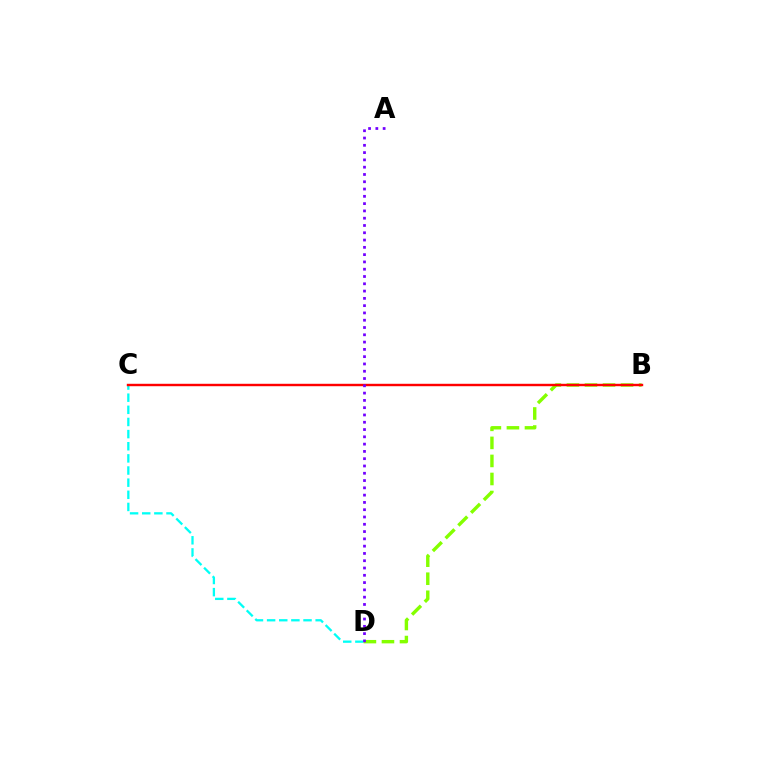{('C', 'D'): [{'color': '#00fff6', 'line_style': 'dashed', 'thickness': 1.65}], ('B', 'D'): [{'color': '#84ff00', 'line_style': 'dashed', 'thickness': 2.45}], ('B', 'C'): [{'color': '#ff0000', 'line_style': 'solid', 'thickness': 1.75}], ('A', 'D'): [{'color': '#7200ff', 'line_style': 'dotted', 'thickness': 1.98}]}